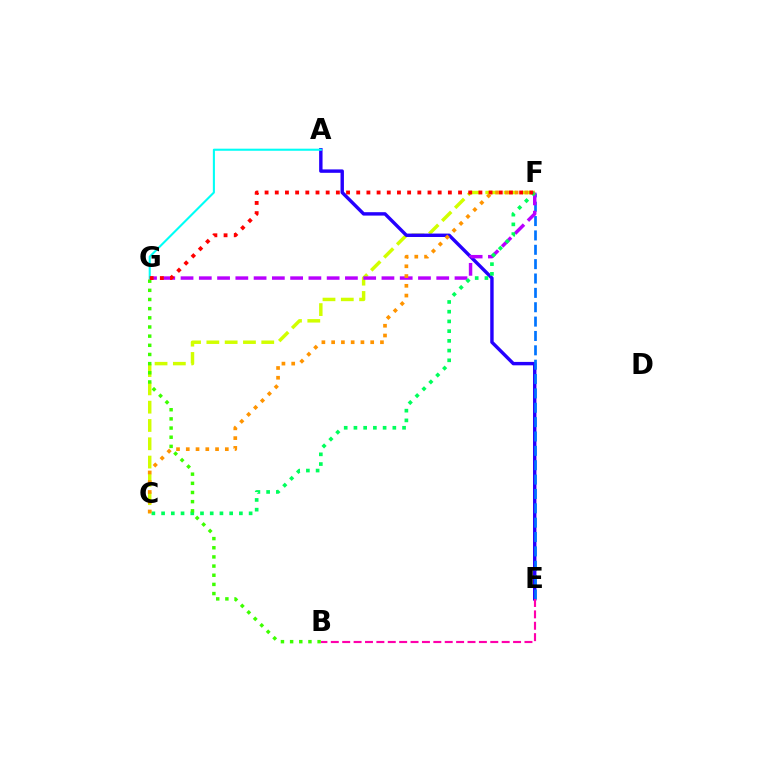{('C', 'F'): [{'color': '#d1ff00', 'line_style': 'dashed', 'thickness': 2.49}, {'color': '#00ff5c', 'line_style': 'dotted', 'thickness': 2.64}, {'color': '#ff9400', 'line_style': 'dotted', 'thickness': 2.65}], ('A', 'E'): [{'color': '#2500ff', 'line_style': 'solid', 'thickness': 2.45}], ('E', 'F'): [{'color': '#0074ff', 'line_style': 'dashed', 'thickness': 1.95}], ('F', 'G'): [{'color': '#b900ff', 'line_style': 'dashed', 'thickness': 2.48}, {'color': '#ff0000', 'line_style': 'dotted', 'thickness': 2.77}], ('B', 'G'): [{'color': '#3dff00', 'line_style': 'dotted', 'thickness': 2.49}], ('A', 'G'): [{'color': '#00fff6', 'line_style': 'solid', 'thickness': 1.5}], ('B', 'E'): [{'color': '#ff00ac', 'line_style': 'dashed', 'thickness': 1.55}]}